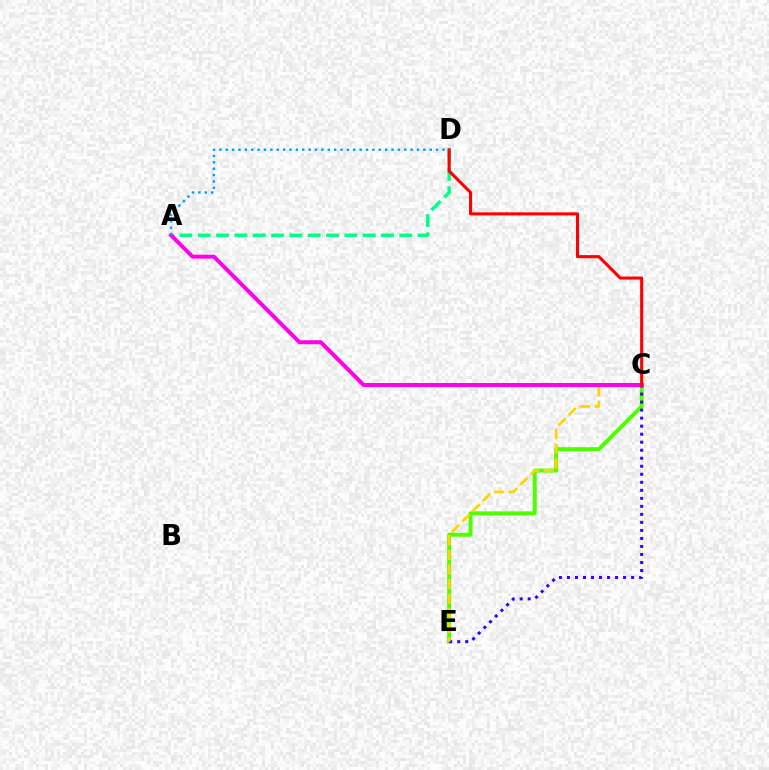{('A', 'D'): [{'color': '#00ff86', 'line_style': 'dashed', 'thickness': 2.49}, {'color': '#009eff', 'line_style': 'dotted', 'thickness': 1.73}], ('C', 'E'): [{'color': '#4fff00', 'line_style': 'solid', 'thickness': 2.86}, {'color': '#3700ff', 'line_style': 'dotted', 'thickness': 2.18}, {'color': '#ffd500', 'line_style': 'dashed', 'thickness': 1.99}], ('A', 'C'): [{'color': '#ff00ed', 'line_style': 'solid', 'thickness': 2.87}], ('C', 'D'): [{'color': '#ff0000', 'line_style': 'solid', 'thickness': 2.2}]}